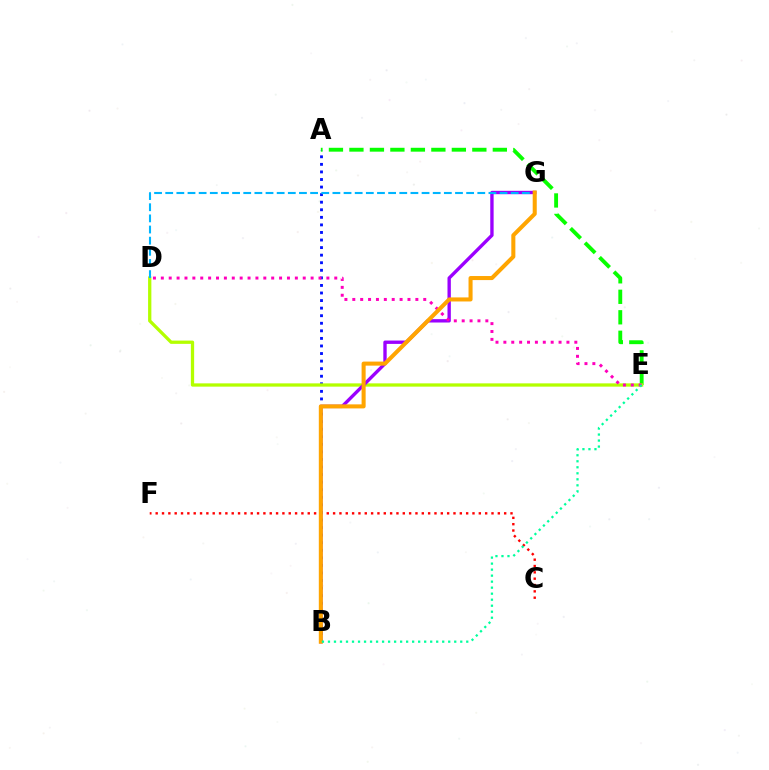{('A', 'E'): [{'color': '#08ff00', 'line_style': 'dashed', 'thickness': 2.78}], ('C', 'F'): [{'color': '#ff0000', 'line_style': 'dotted', 'thickness': 1.72}], ('A', 'B'): [{'color': '#0010ff', 'line_style': 'dotted', 'thickness': 2.06}], ('D', 'E'): [{'color': '#b3ff00', 'line_style': 'solid', 'thickness': 2.36}, {'color': '#ff00bd', 'line_style': 'dotted', 'thickness': 2.14}], ('B', 'G'): [{'color': '#9b00ff', 'line_style': 'solid', 'thickness': 2.42}, {'color': '#ffa500', 'line_style': 'solid', 'thickness': 2.92}], ('D', 'G'): [{'color': '#00b5ff', 'line_style': 'dashed', 'thickness': 1.51}], ('B', 'E'): [{'color': '#00ff9d', 'line_style': 'dotted', 'thickness': 1.63}]}